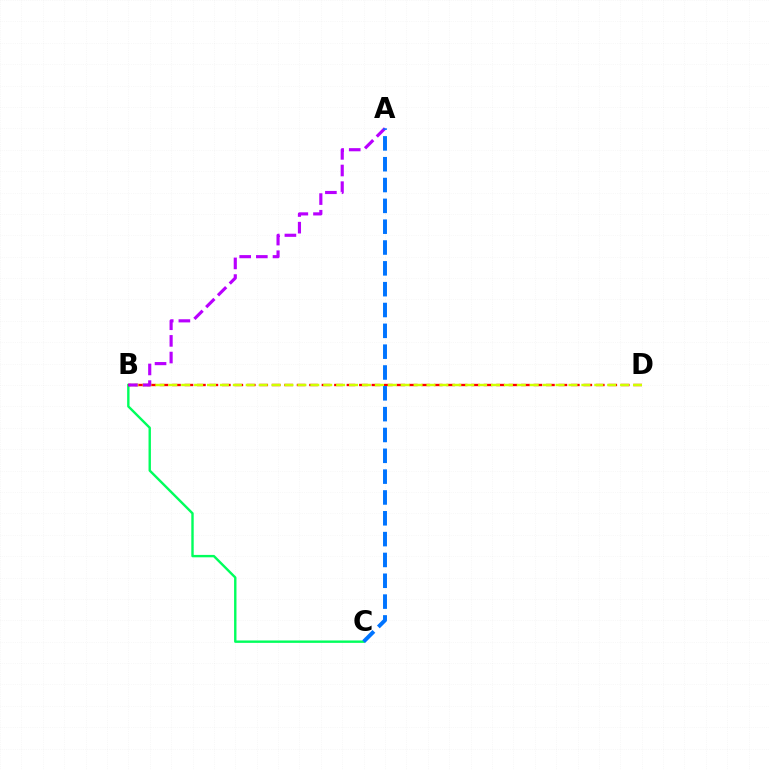{('B', 'C'): [{'color': '#00ff5c', 'line_style': 'solid', 'thickness': 1.73}], ('B', 'D'): [{'color': '#ff0000', 'line_style': 'dashed', 'thickness': 1.69}, {'color': '#d1ff00', 'line_style': 'dashed', 'thickness': 1.75}], ('A', 'B'): [{'color': '#b900ff', 'line_style': 'dashed', 'thickness': 2.26}], ('A', 'C'): [{'color': '#0074ff', 'line_style': 'dashed', 'thickness': 2.83}]}